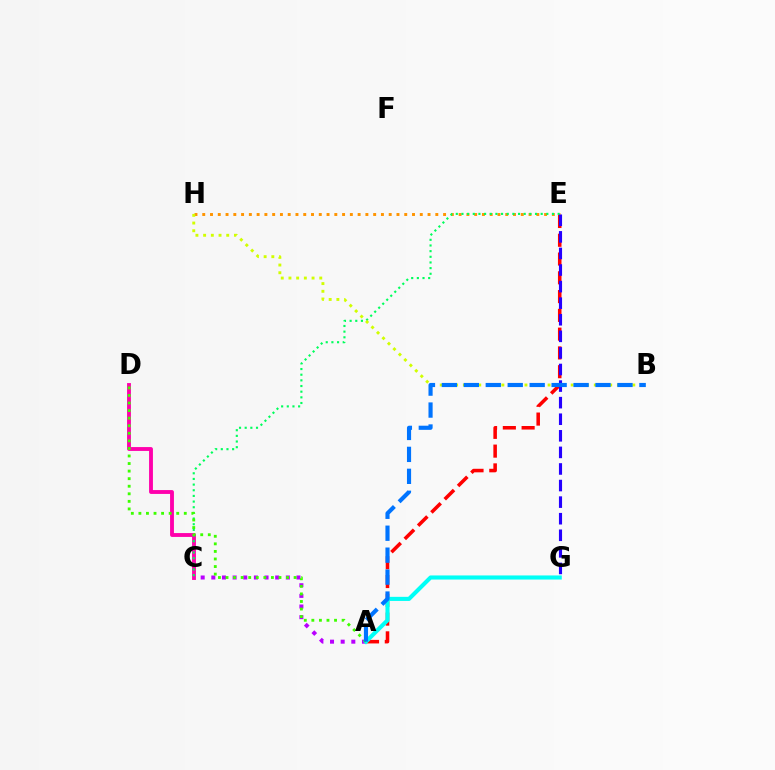{('C', 'D'): [{'color': '#ff00ac', 'line_style': 'solid', 'thickness': 2.78}], ('A', 'C'): [{'color': '#b900ff', 'line_style': 'dotted', 'thickness': 2.89}], ('E', 'H'): [{'color': '#ff9400', 'line_style': 'dotted', 'thickness': 2.11}], ('A', 'E'): [{'color': '#ff0000', 'line_style': 'dashed', 'thickness': 2.55}], ('C', 'E'): [{'color': '#00ff5c', 'line_style': 'dotted', 'thickness': 1.54}], ('B', 'H'): [{'color': '#d1ff00', 'line_style': 'dotted', 'thickness': 2.09}], ('A', 'G'): [{'color': '#00fff6', 'line_style': 'solid', 'thickness': 2.95}], ('A', 'D'): [{'color': '#3dff00', 'line_style': 'dotted', 'thickness': 2.06}], ('E', 'G'): [{'color': '#2500ff', 'line_style': 'dashed', 'thickness': 2.25}], ('A', 'B'): [{'color': '#0074ff', 'line_style': 'dashed', 'thickness': 2.98}]}